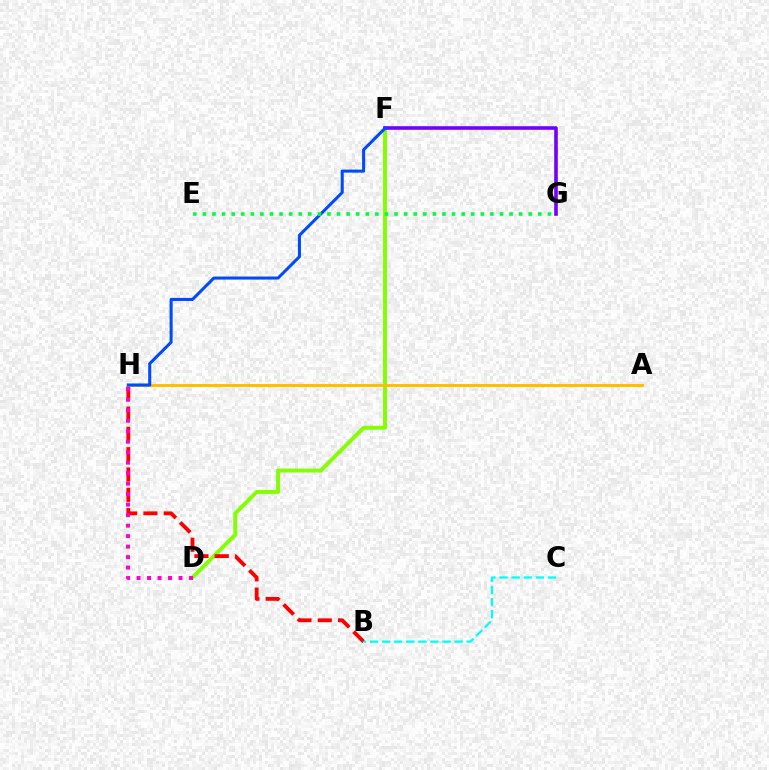{('D', 'F'): [{'color': '#84ff00', 'line_style': 'solid', 'thickness': 2.83}], ('F', 'G'): [{'color': '#7200ff', 'line_style': 'solid', 'thickness': 2.6}], ('B', 'H'): [{'color': '#ff0000', 'line_style': 'dashed', 'thickness': 2.76}], ('D', 'H'): [{'color': '#ff00cf', 'line_style': 'dotted', 'thickness': 2.85}], ('A', 'H'): [{'color': '#ffbd00', 'line_style': 'solid', 'thickness': 2.1}], ('F', 'H'): [{'color': '#004bff', 'line_style': 'solid', 'thickness': 2.2}], ('E', 'G'): [{'color': '#00ff39', 'line_style': 'dotted', 'thickness': 2.6}], ('B', 'C'): [{'color': '#00fff6', 'line_style': 'dashed', 'thickness': 1.64}]}